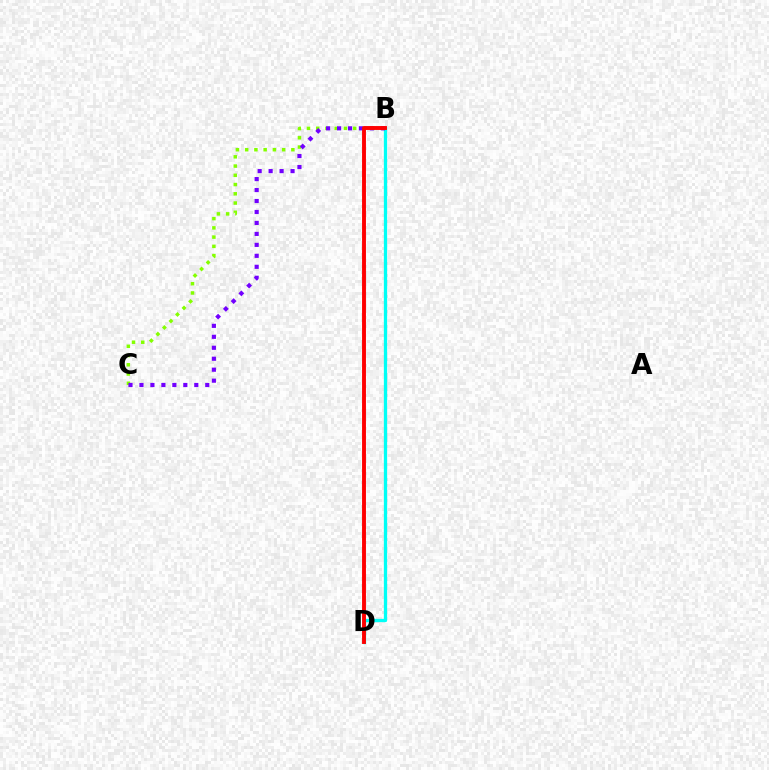{('B', 'D'): [{'color': '#00fff6', 'line_style': 'solid', 'thickness': 2.37}, {'color': '#ff0000', 'line_style': 'solid', 'thickness': 2.81}], ('B', 'C'): [{'color': '#84ff00', 'line_style': 'dotted', 'thickness': 2.51}, {'color': '#7200ff', 'line_style': 'dotted', 'thickness': 2.98}]}